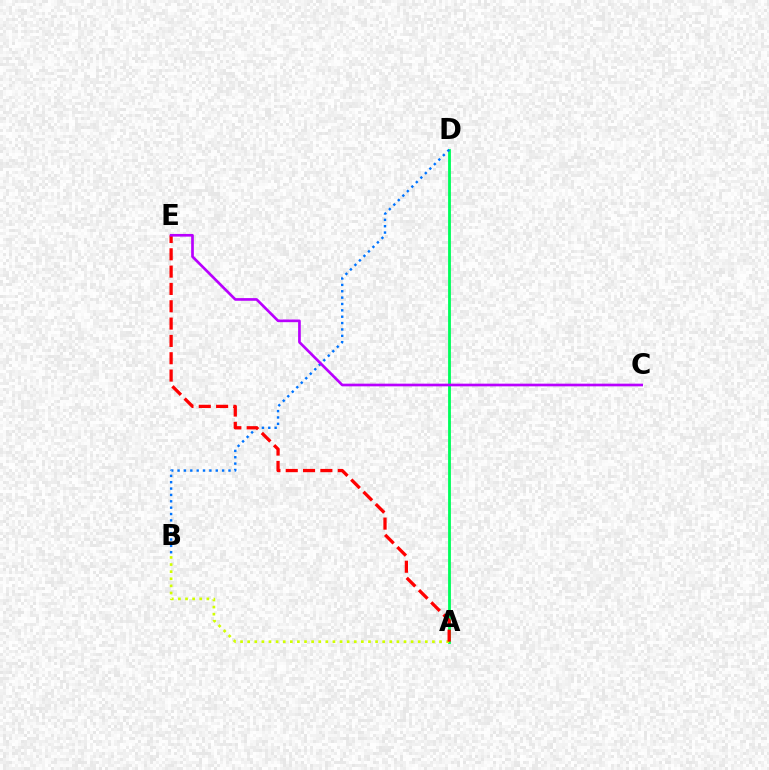{('A', 'D'): [{'color': '#00ff5c', 'line_style': 'solid', 'thickness': 2.04}], ('B', 'D'): [{'color': '#0074ff', 'line_style': 'dotted', 'thickness': 1.73}], ('A', 'B'): [{'color': '#d1ff00', 'line_style': 'dotted', 'thickness': 1.93}], ('A', 'E'): [{'color': '#ff0000', 'line_style': 'dashed', 'thickness': 2.35}], ('C', 'E'): [{'color': '#b900ff', 'line_style': 'solid', 'thickness': 1.93}]}